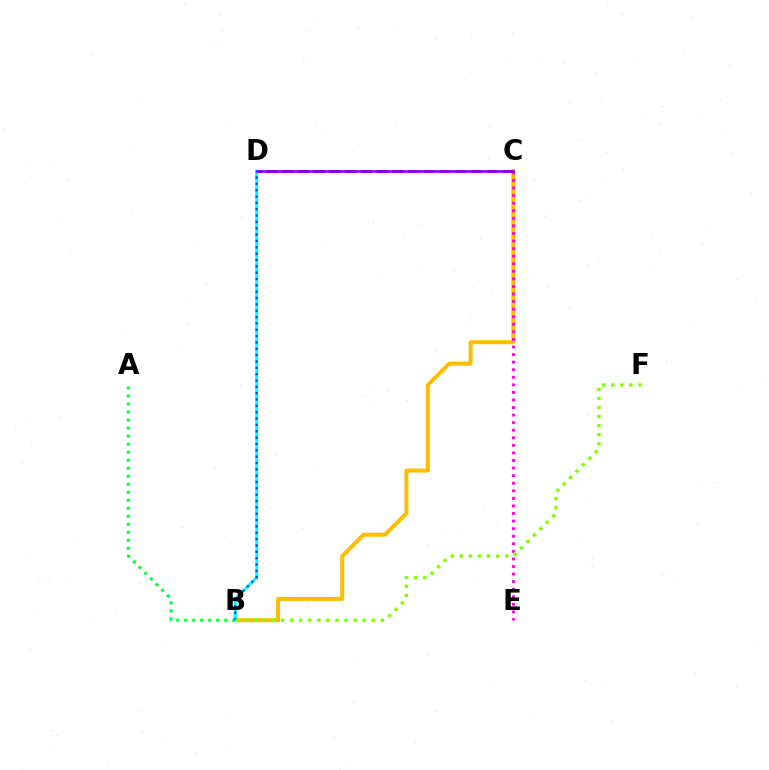{('C', 'D'): [{'color': '#ff0000', 'line_style': 'dashed', 'thickness': 2.14}, {'color': '#7200ff', 'line_style': 'solid', 'thickness': 1.83}], ('B', 'C'): [{'color': '#ffbd00', 'line_style': 'solid', 'thickness': 2.9}], ('C', 'E'): [{'color': '#ff00cf', 'line_style': 'dotted', 'thickness': 2.06}], ('A', 'B'): [{'color': '#00ff39', 'line_style': 'dotted', 'thickness': 2.18}], ('B', 'D'): [{'color': '#00fff6', 'line_style': 'solid', 'thickness': 2.09}, {'color': '#004bff', 'line_style': 'dotted', 'thickness': 1.72}], ('B', 'F'): [{'color': '#84ff00', 'line_style': 'dotted', 'thickness': 2.47}]}